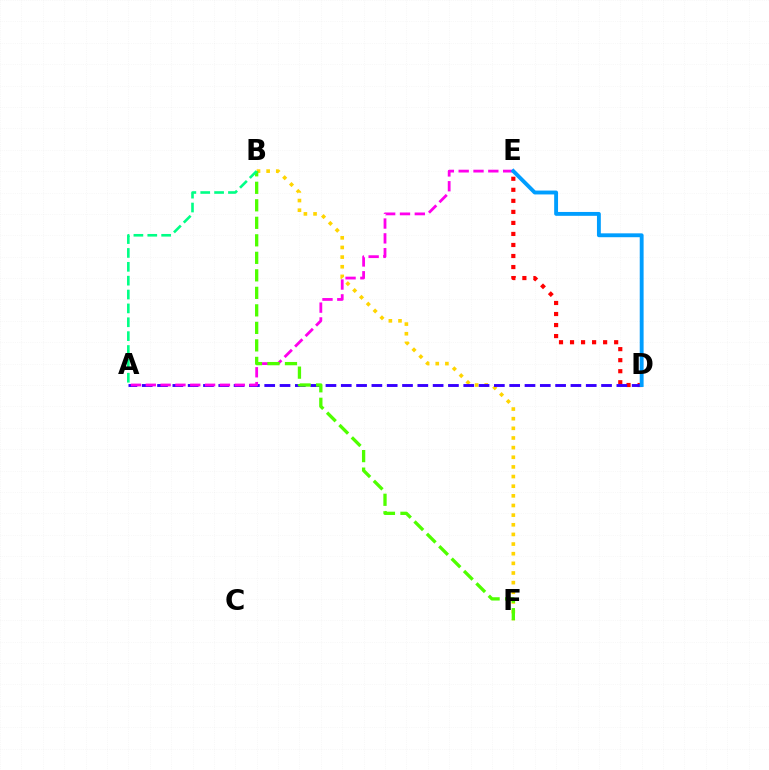{('B', 'F'): [{'color': '#ffd500', 'line_style': 'dotted', 'thickness': 2.62}, {'color': '#4fff00', 'line_style': 'dashed', 'thickness': 2.38}], ('D', 'E'): [{'color': '#ff0000', 'line_style': 'dotted', 'thickness': 3.0}, {'color': '#009eff', 'line_style': 'solid', 'thickness': 2.79}], ('A', 'D'): [{'color': '#3700ff', 'line_style': 'dashed', 'thickness': 2.08}], ('A', 'E'): [{'color': '#ff00ed', 'line_style': 'dashed', 'thickness': 2.01}], ('A', 'B'): [{'color': '#00ff86', 'line_style': 'dashed', 'thickness': 1.88}]}